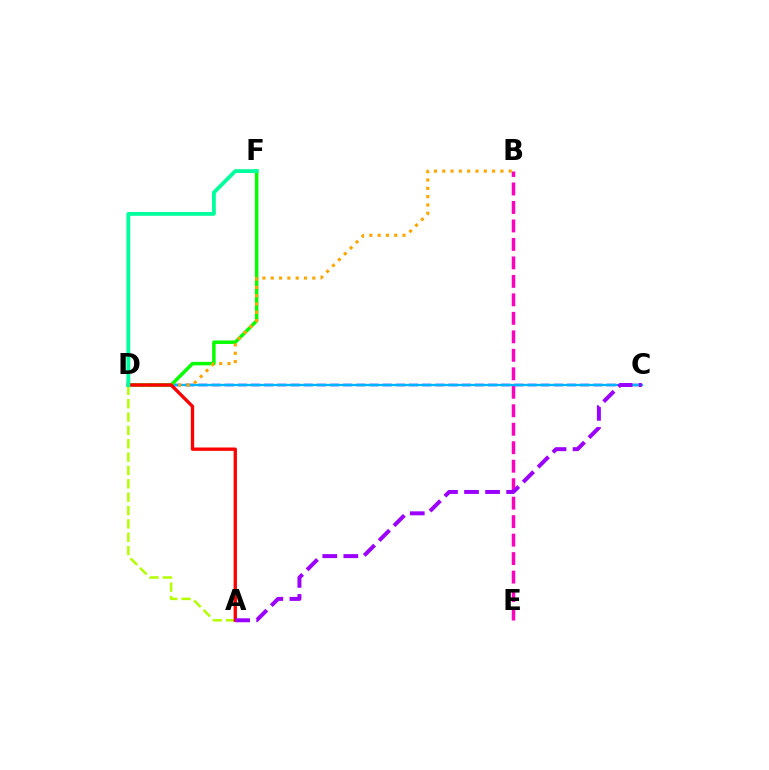{('C', 'D'): [{'color': '#0010ff', 'line_style': 'dashed', 'thickness': 1.79}, {'color': '#00b5ff', 'line_style': 'solid', 'thickness': 1.65}], ('A', 'D'): [{'color': '#b3ff00', 'line_style': 'dashed', 'thickness': 1.81}, {'color': '#ff0000', 'line_style': 'solid', 'thickness': 2.4}], ('B', 'E'): [{'color': '#ff00bd', 'line_style': 'dashed', 'thickness': 2.51}], ('D', 'F'): [{'color': '#08ff00', 'line_style': 'solid', 'thickness': 2.51}, {'color': '#00ff9d', 'line_style': 'solid', 'thickness': 2.76}], ('B', 'D'): [{'color': '#ffa500', 'line_style': 'dotted', 'thickness': 2.26}], ('A', 'C'): [{'color': '#9b00ff', 'line_style': 'dashed', 'thickness': 2.86}]}